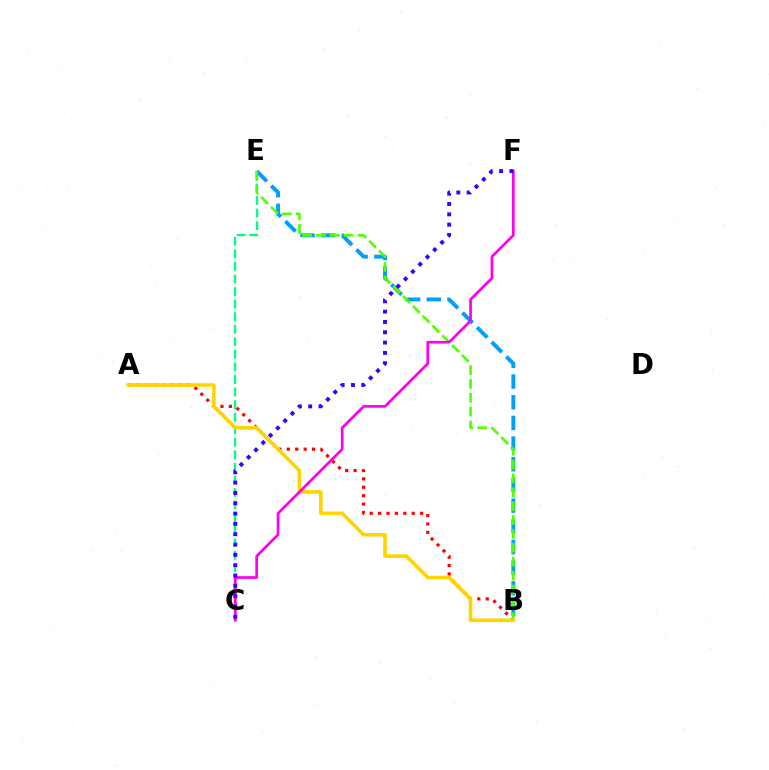{('C', 'E'): [{'color': '#00ff86', 'line_style': 'dashed', 'thickness': 1.71}], ('B', 'E'): [{'color': '#009eff', 'line_style': 'dashed', 'thickness': 2.81}, {'color': '#4fff00', 'line_style': 'dashed', 'thickness': 1.88}], ('A', 'B'): [{'color': '#ff0000', 'line_style': 'dotted', 'thickness': 2.28}, {'color': '#ffd500', 'line_style': 'solid', 'thickness': 2.62}], ('C', 'F'): [{'color': '#ff00ed', 'line_style': 'solid', 'thickness': 1.95}, {'color': '#3700ff', 'line_style': 'dotted', 'thickness': 2.8}]}